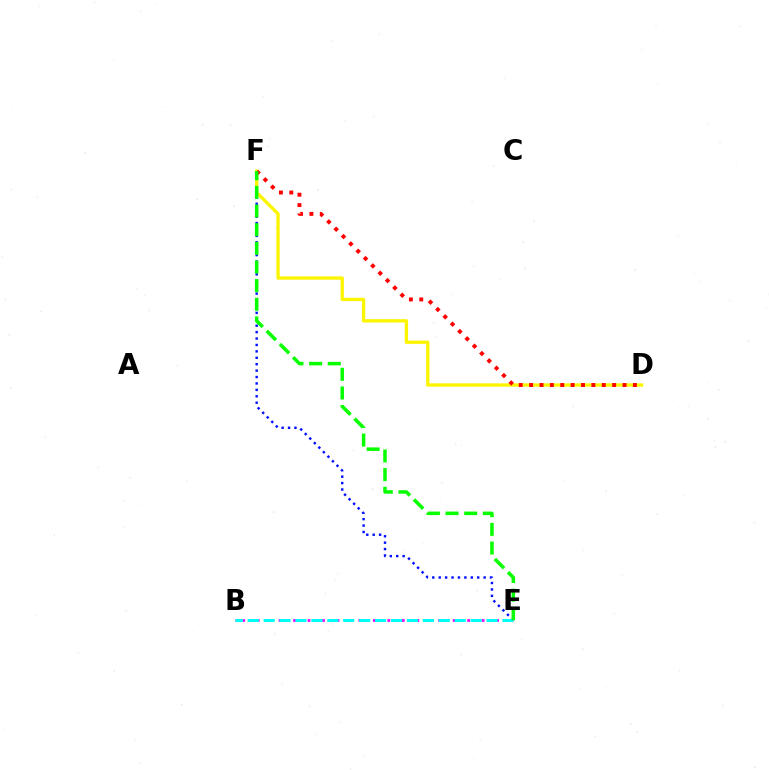{('E', 'F'): [{'color': '#0010ff', 'line_style': 'dotted', 'thickness': 1.74}, {'color': '#08ff00', 'line_style': 'dashed', 'thickness': 2.53}], ('B', 'E'): [{'color': '#ee00ff', 'line_style': 'dotted', 'thickness': 1.97}, {'color': '#00fff6', 'line_style': 'dashed', 'thickness': 2.16}], ('D', 'F'): [{'color': '#fcf500', 'line_style': 'solid', 'thickness': 2.39}, {'color': '#ff0000', 'line_style': 'dotted', 'thickness': 2.82}]}